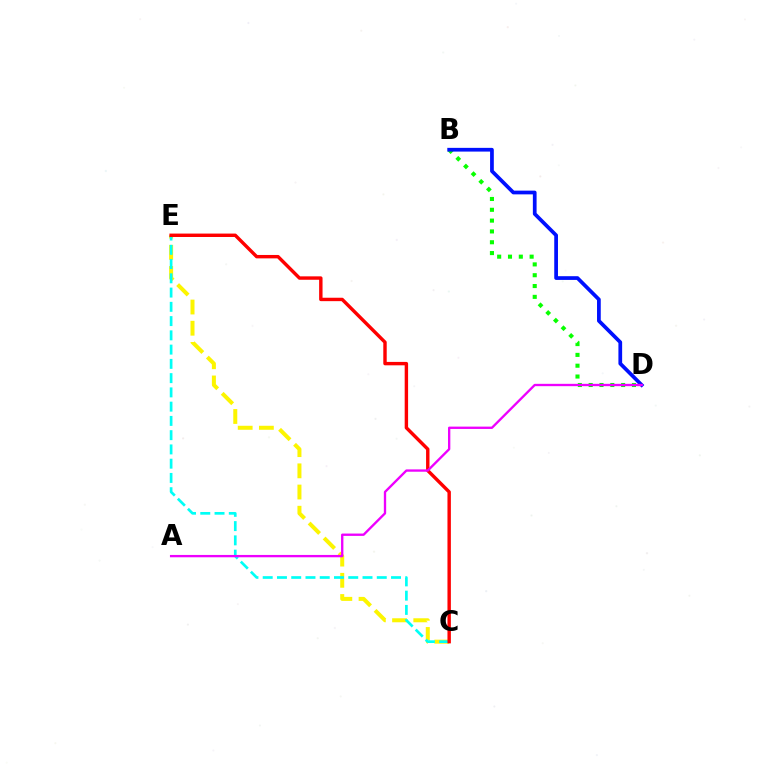{('C', 'E'): [{'color': '#fcf500', 'line_style': 'dashed', 'thickness': 2.88}, {'color': '#00fff6', 'line_style': 'dashed', 'thickness': 1.94}, {'color': '#ff0000', 'line_style': 'solid', 'thickness': 2.46}], ('B', 'D'): [{'color': '#08ff00', 'line_style': 'dotted', 'thickness': 2.94}, {'color': '#0010ff', 'line_style': 'solid', 'thickness': 2.68}], ('A', 'D'): [{'color': '#ee00ff', 'line_style': 'solid', 'thickness': 1.68}]}